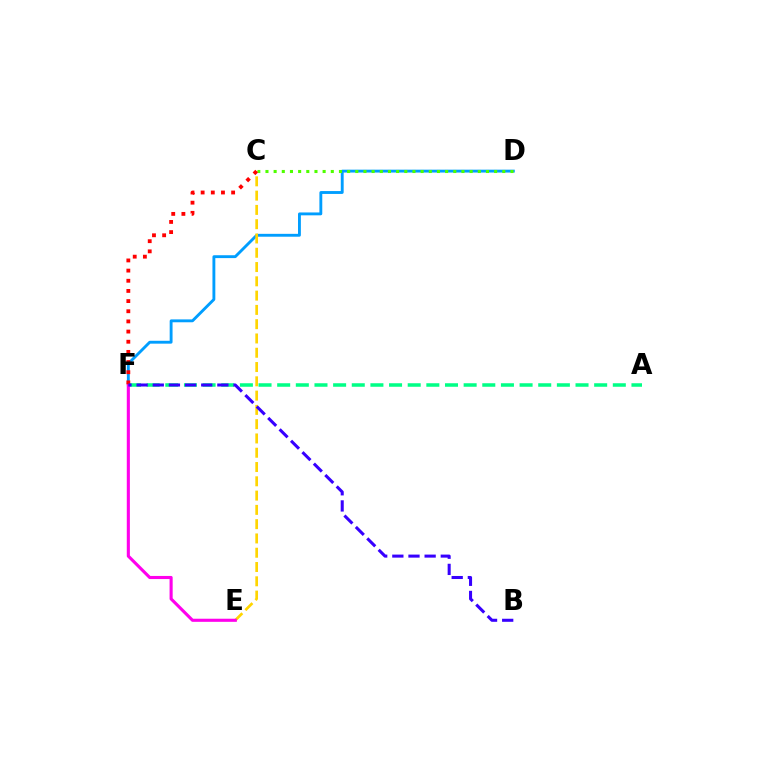{('D', 'F'): [{'color': '#009eff', 'line_style': 'solid', 'thickness': 2.07}], ('C', 'E'): [{'color': '#ffd500', 'line_style': 'dashed', 'thickness': 1.94}], ('A', 'F'): [{'color': '#00ff86', 'line_style': 'dashed', 'thickness': 2.53}], ('C', 'D'): [{'color': '#4fff00', 'line_style': 'dotted', 'thickness': 2.22}], ('E', 'F'): [{'color': '#ff00ed', 'line_style': 'solid', 'thickness': 2.24}], ('C', 'F'): [{'color': '#ff0000', 'line_style': 'dotted', 'thickness': 2.76}], ('B', 'F'): [{'color': '#3700ff', 'line_style': 'dashed', 'thickness': 2.19}]}